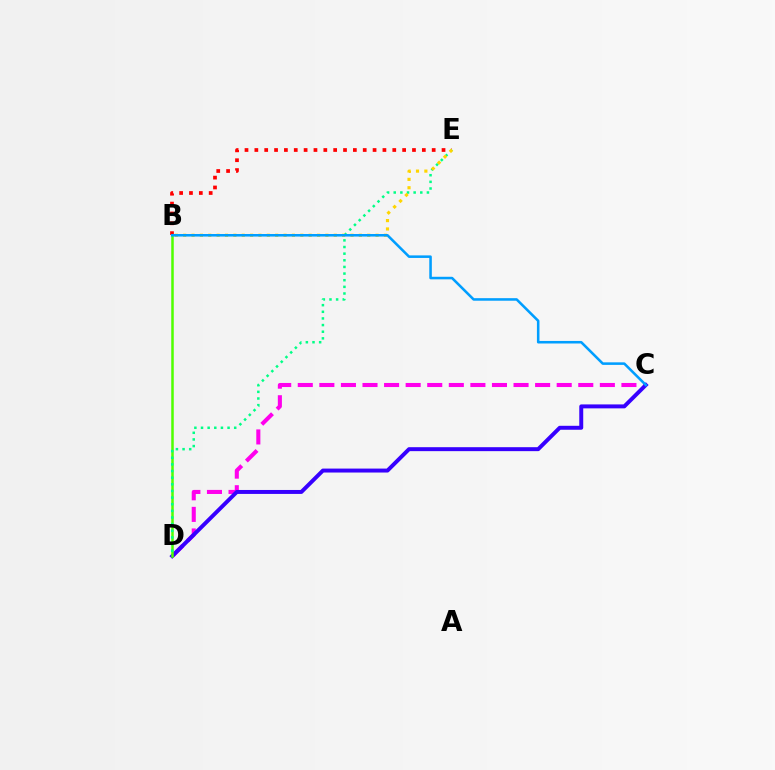{('B', 'E'): [{'color': '#ff0000', 'line_style': 'dotted', 'thickness': 2.68}, {'color': '#ffd500', 'line_style': 'dotted', 'thickness': 2.27}], ('C', 'D'): [{'color': '#ff00ed', 'line_style': 'dashed', 'thickness': 2.93}, {'color': '#3700ff', 'line_style': 'solid', 'thickness': 2.85}], ('B', 'D'): [{'color': '#4fff00', 'line_style': 'solid', 'thickness': 1.81}], ('D', 'E'): [{'color': '#00ff86', 'line_style': 'dotted', 'thickness': 1.8}], ('B', 'C'): [{'color': '#009eff', 'line_style': 'solid', 'thickness': 1.84}]}